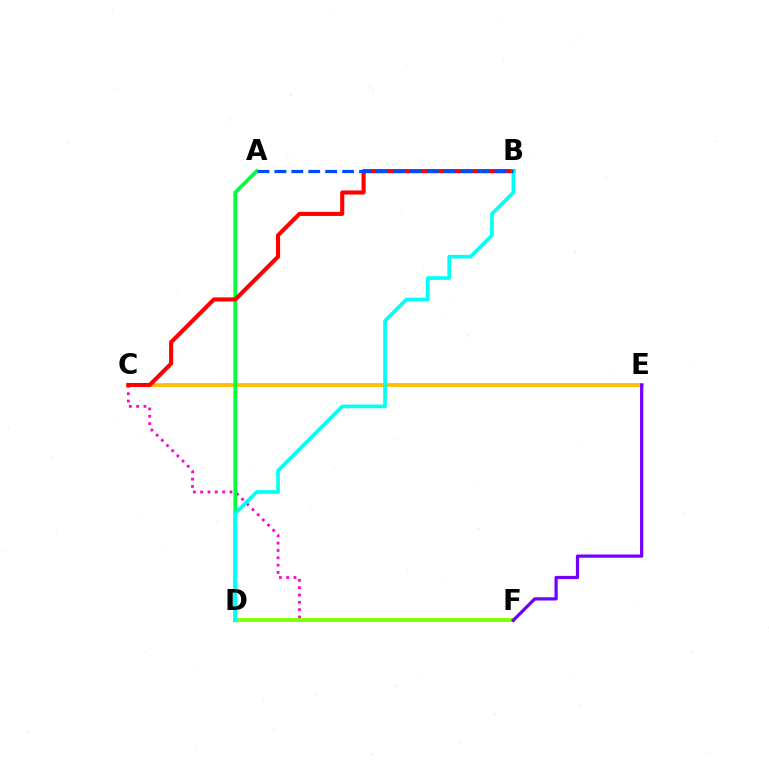{('C', 'E'): [{'color': '#ffbd00', 'line_style': 'solid', 'thickness': 2.73}], ('C', 'F'): [{'color': '#ff00cf', 'line_style': 'dotted', 'thickness': 1.99}], ('A', 'D'): [{'color': '#00ff39', 'line_style': 'solid', 'thickness': 2.7}], ('D', 'F'): [{'color': '#84ff00', 'line_style': 'solid', 'thickness': 2.79}], ('E', 'F'): [{'color': '#7200ff', 'line_style': 'solid', 'thickness': 2.33}], ('B', 'C'): [{'color': '#ff0000', 'line_style': 'solid', 'thickness': 2.95}], ('B', 'D'): [{'color': '#00fff6', 'line_style': 'solid', 'thickness': 2.63}], ('A', 'B'): [{'color': '#004bff', 'line_style': 'dashed', 'thickness': 2.3}]}